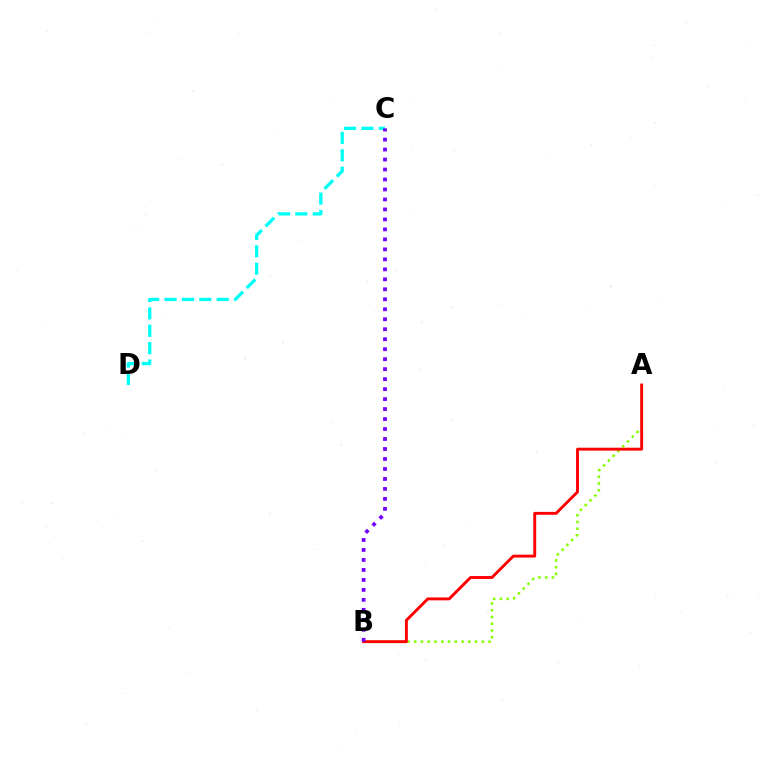{('A', 'B'): [{'color': '#84ff00', 'line_style': 'dotted', 'thickness': 1.84}, {'color': '#ff0000', 'line_style': 'solid', 'thickness': 2.1}], ('C', 'D'): [{'color': '#00fff6', 'line_style': 'dashed', 'thickness': 2.36}], ('B', 'C'): [{'color': '#7200ff', 'line_style': 'dotted', 'thickness': 2.71}]}